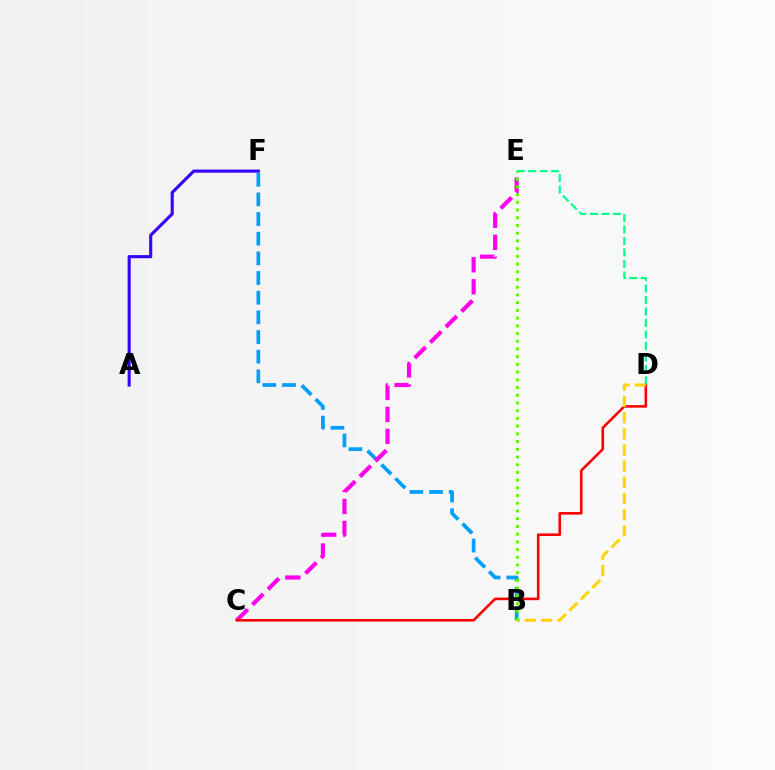{('B', 'F'): [{'color': '#009eff', 'line_style': 'dashed', 'thickness': 2.67}], ('A', 'F'): [{'color': '#3700ff', 'line_style': 'solid', 'thickness': 2.24}], ('C', 'E'): [{'color': '#ff00ed', 'line_style': 'dashed', 'thickness': 2.99}], ('C', 'D'): [{'color': '#ff0000', 'line_style': 'solid', 'thickness': 1.87}], ('B', 'D'): [{'color': '#ffd500', 'line_style': 'dashed', 'thickness': 2.2}], ('D', 'E'): [{'color': '#00ff86', 'line_style': 'dashed', 'thickness': 1.56}], ('B', 'E'): [{'color': '#4fff00', 'line_style': 'dotted', 'thickness': 2.1}]}